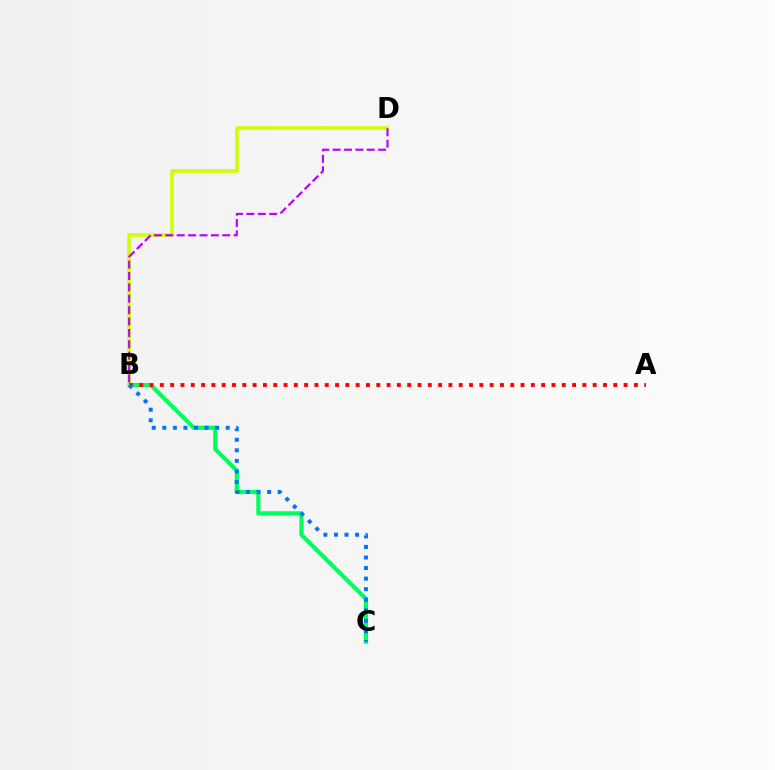{('B', 'C'): [{'color': '#00ff5c', 'line_style': 'solid', 'thickness': 3.0}, {'color': '#0074ff', 'line_style': 'dotted', 'thickness': 2.87}], ('B', 'D'): [{'color': '#d1ff00', 'line_style': 'solid', 'thickness': 2.61}, {'color': '#b900ff', 'line_style': 'dashed', 'thickness': 1.55}], ('A', 'B'): [{'color': '#ff0000', 'line_style': 'dotted', 'thickness': 2.8}]}